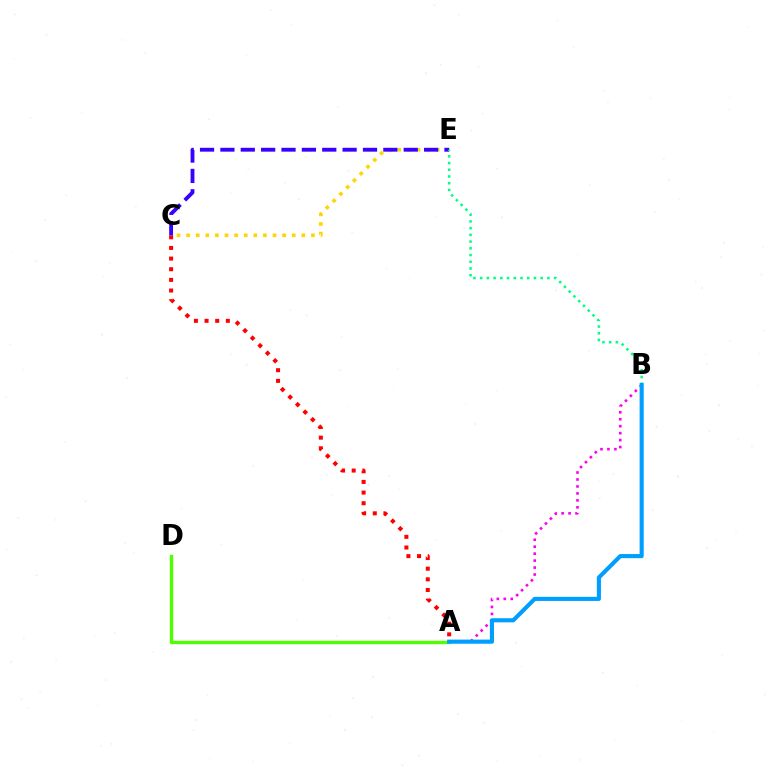{('A', 'B'): [{'color': '#ff00ed', 'line_style': 'dotted', 'thickness': 1.89}, {'color': '#009eff', 'line_style': 'solid', 'thickness': 2.97}], ('A', 'C'): [{'color': '#ff0000', 'line_style': 'dotted', 'thickness': 2.89}], ('C', 'E'): [{'color': '#ffd500', 'line_style': 'dotted', 'thickness': 2.61}, {'color': '#3700ff', 'line_style': 'dashed', 'thickness': 2.77}], ('A', 'D'): [{'color': '#4fff00', 'line_style': 'solid', 'thickness': 2.42}], ('B', 'E'): [{'color': '#00ff86', 'line_style': 'dotted', 'thickness': 1.83}]}